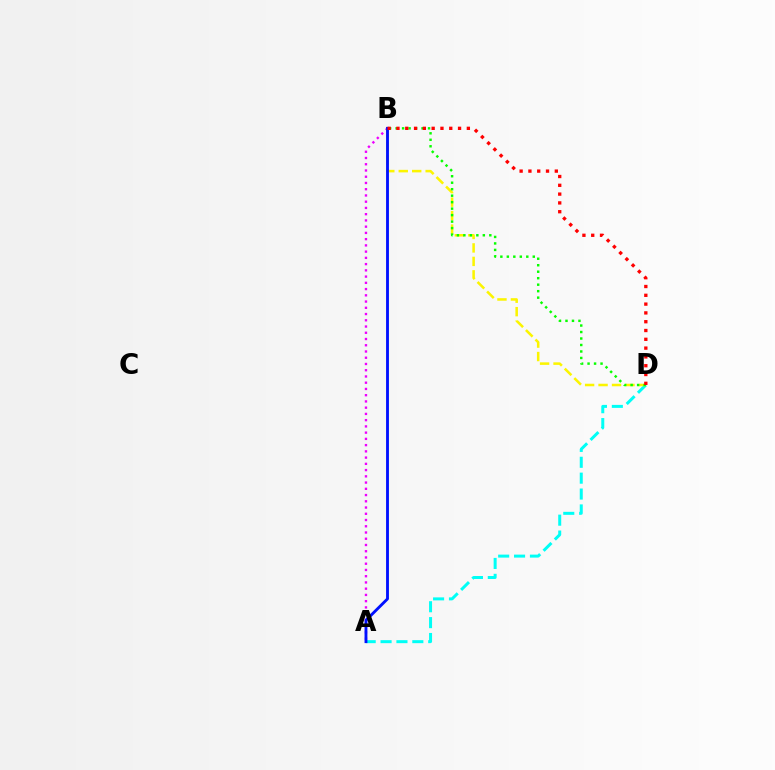{('A', 'B'): [{'color': '#ee00ff', 'line_style': 'dotted', 'thickness': 1.7}, {'color': '#0010ff', 'line_style': 'solid', 'thickness': 2.06}], ('A', 'D'): [{'color': '#00fff6', 'line_style': 'dashed', 'thickness': 2.16}], ('B', 'D'): [{'color': '#fcf500', 'line_style': 'dashed', 'thickness': 1.83}, {'color': '#08ff00', 'line_style': 'dotted', 'thickness': 1.76}, {'color': '#ff0000', 'line_style': 'dotted', 'thickness': 2.39}]}